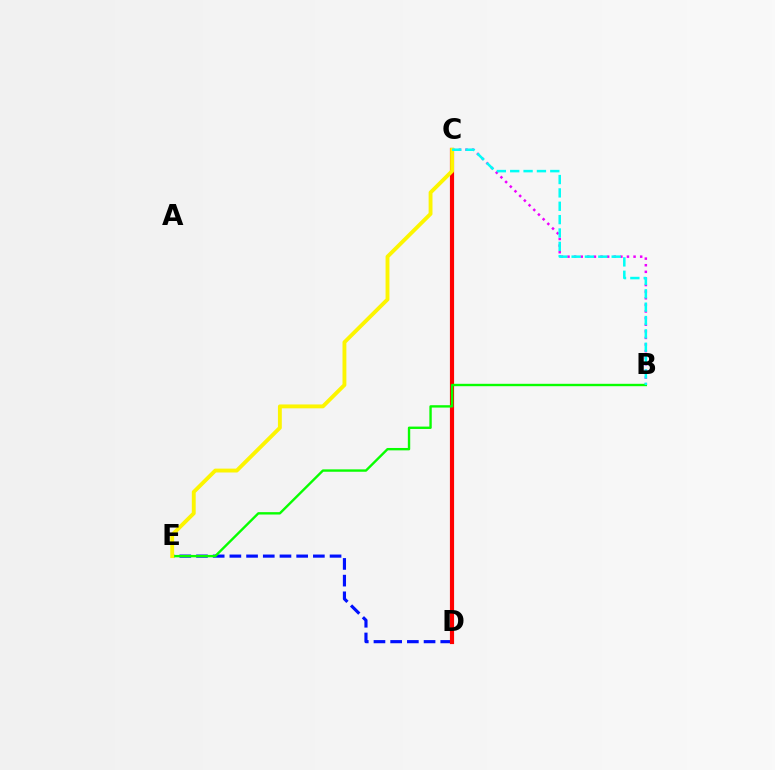{('D', 'E'): [{'color': '#0010ff', 'line_style': 'dashed', 'thickness': 2.27}], ('B', 'C'): [{'color': '#ee00ff', 'line_style': 'dotted', 'thickness': 1.8}, {'color': '#00fff6', 'line_style': 'dashed', 'thickness': 1.81}], ('C', 'D'): [{'color': '#ff0000', 'line_style': 'solid', 'thickness': 2.99}], ('B', 'E'): [{'color': '#08ff00', 'line_style': 'solid', 'thickness': 1.71}], ('C', 'E'): [{'color': '#fcf500', 'line_style': 'solid', 'thickness': 2.79}]}